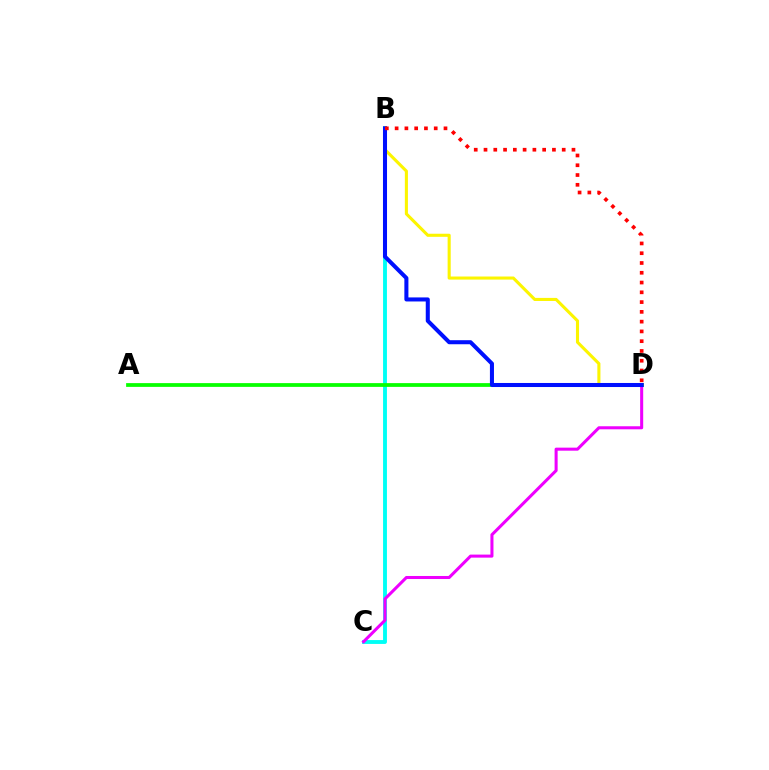{('B', 'C'): [{'color': '#00fff6', 'line_style': 'solid', 'thickness': 2.78}], ('A', 'D'): [{'color': '#08ff00', 'line_style': 'solid', 'thickness': 2.7}], ('B', 'D'): [{'color': '#fcf500', 'line_style': 'solid', 'thickness': 2.22}, {'color': '#0010ff', 'line_style': 'solid', 'thickness': 2.92}, {'color': '#ff0000', 'line_style': 'dotted', 'thickness': 2.66}], ('C', 'D'): [{'color': '#ee00ff', 'line_style': 'solid', 'thickness': 2.19}]}